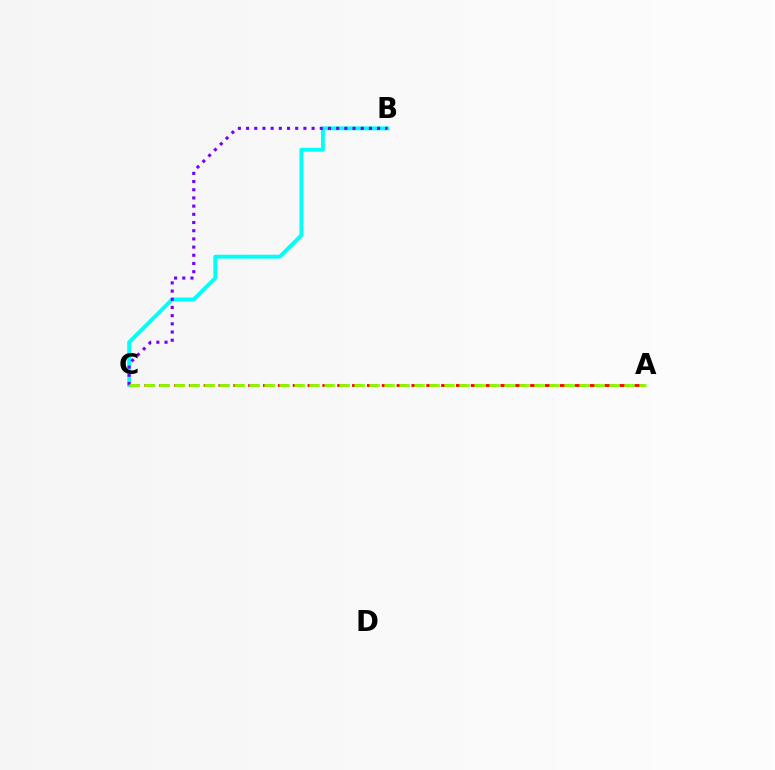{('B', 'C'): [{'color': '#00fff6', 'line_style': 'solid', 'thickness': 2.79}, {'color': '#7200ff', 'line_style': 'dotted', 'thickness': 2.23}], ('A', 'C'): [{'color': '#ff0000', 'line_style': 'dashed', 'thickness': 2.02}, {'color': '#84ff00', 'line_style': 'dashed', 'thickness': 2.04}]}